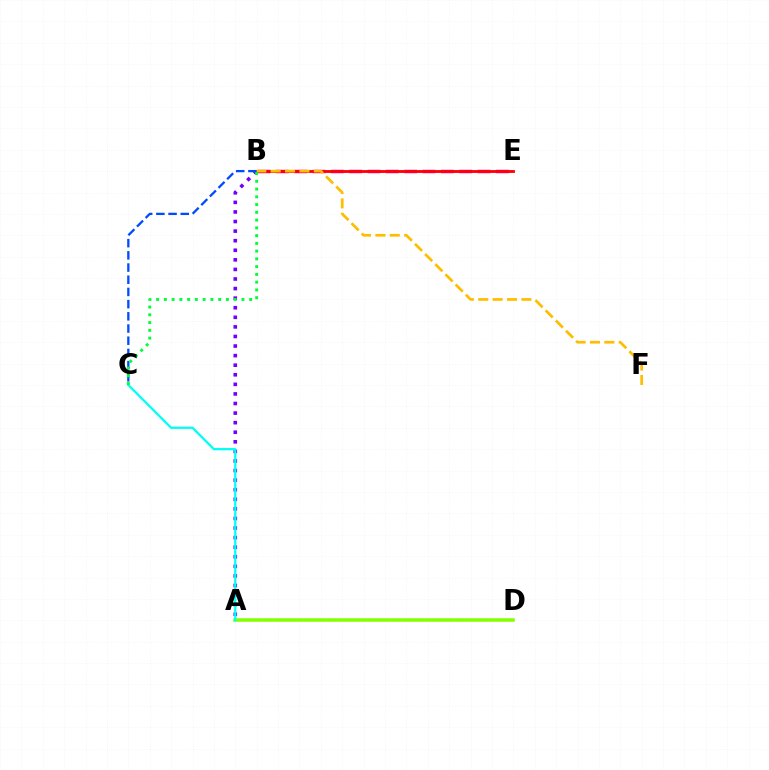{('A', 'B'): [{'color': '#7200ff', 'line_style': 'dotted', 'thickness': 2.6}], ('A', 'D'): [{'color': '#84ff00', 'line_style': 'solid', 'thickness': 2.52}], ('B', 'E'): [{'color': '#ff00cf', 'line_style': 'dashed', 'thickness': 2.49}, {'color': '#ff0000', 'line_style': 'solid', 'thickness': 2.04}], ('B', 'C'): [{'color': '#004bff', 'line_style': 'dashed', 'thickness': 1.66}, {'color': '#00ff39', 'line_style': 'dotted', 'thickness': 2.11}], ('A', 'C'): [{'color': '#00fff6', 'line_style': 'solid', 'thickness': 1.63}], ('B', 'F'): [{'color': '#ffbd00', 'line_style': 'dashed', 'thickness': 1.95}]}